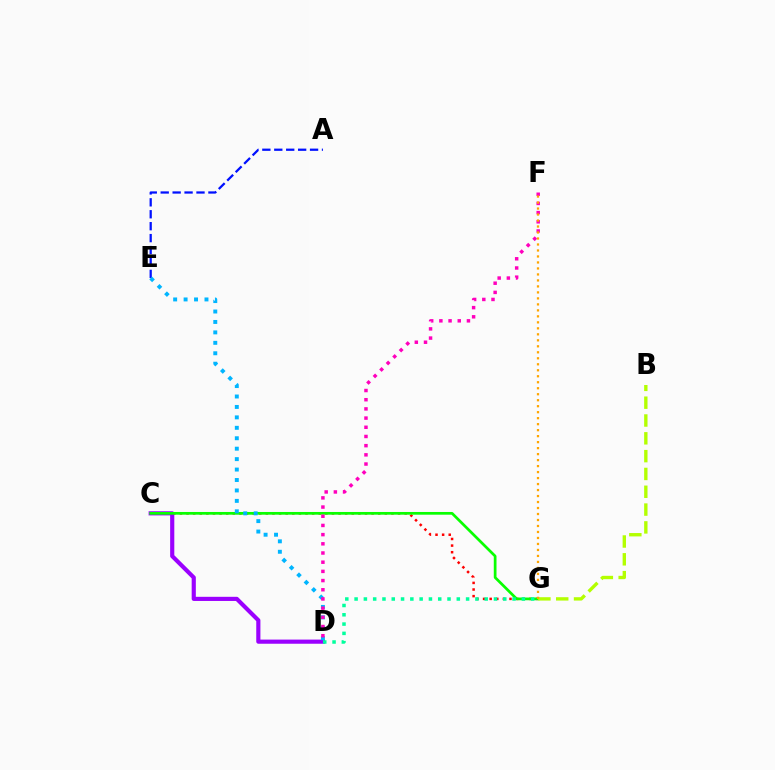{('A', 'E'): [{'color': '#0010ff', 'line_style': 'dashed', 'thickness': 1.62}], ('C', 'G'): [{'color': '#ff0000', 'line_style': 'dotted', 'thickness': 1.8}, {'color': '#08ff00', 'line_style': 'solid', 'thickness': 1.96}], ('C', 'D'): [{'color': '#9b00ff', 'line_style': 'solid', 'thickness': 2.99}], ('D', 'E'): [{'color': '#00b5ff', 'line_style': 'dotted', 'thickness': 2.84}], ('B', 'G'): [{'color': '#b3ff00', 'line_style': 'dashed', 'thickness': 2.42}], ('D', 'F'): [{'color': '#ff00bd', 'line_style': 'dotted', 'thickness': 2.5}], ('F', 'G'): [{'color': '#ffa500', 'line_style': 'dotted', 'thickness': 1.63}], ('D', 'G'): [{'color': '#00ff9d', 'line_style': 'dotted', 'thickness': 2.52}]}